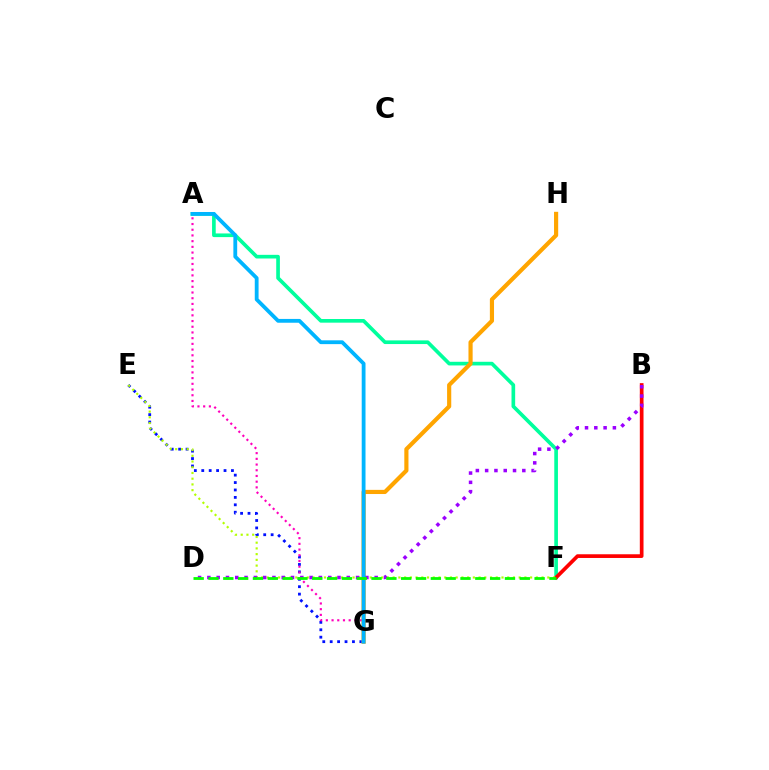{('E', 'G'): [{'color': '#0010ff', 'line_style': 'dotted', 'thickness': 2.02}], ('A', 'F'): [{'color': '#00ff9d', 'line_style': 'solid', 'thickness': 2.64}], ('B', 'F'): [{'color': '#ff0000', 'line_style': 'solid', 'thickness': 2.66}], ('E', 'F'): [{'color': '#b3ff00', 'line_style': 'dotted', 'thickness': 1.56}], ('A', 'G'): [{'color': '#ff00bd', 'line_style': 'dotted', 'thickness': 1.55}, {'color': '#00b5ff', 'line_style': 'solid', 'thickness': 2.74}], ('G', 'H'): [{'color': '#ffa500', 'line_style': 'solid', 'thickness': 2.99}], ('B', 'D'): [{'color': '#9b00ff', 'line_style': 'dotted', 'thickness': 2.53}], ('D', 'F'): [{'color': '#08ff00', 'line_style': 'dashed', 'thickness': 2.01}]}